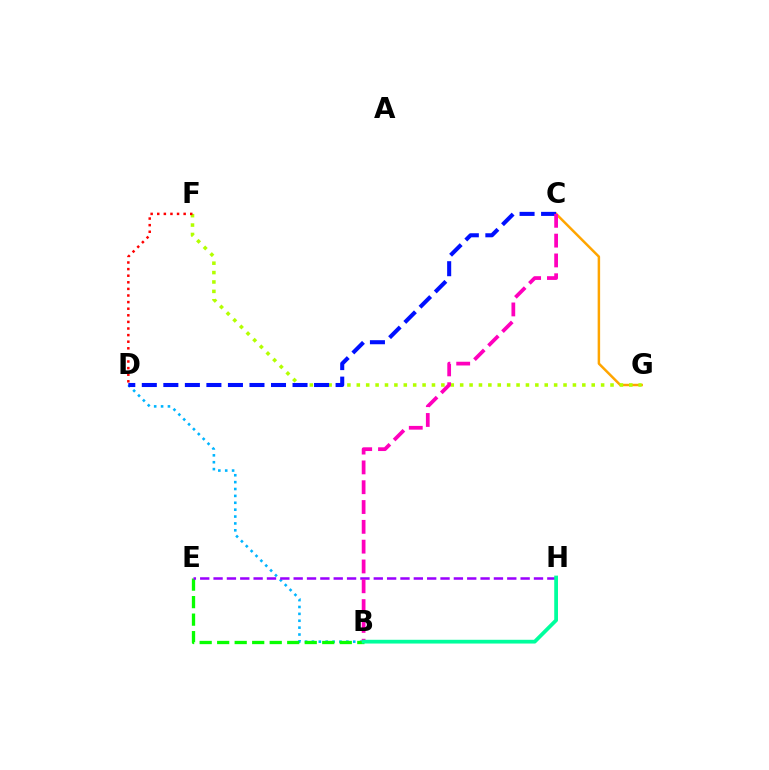{('C', 'G'): [{'color': '#ffa500', 'line_style': 'solid', 'thickness': 1.79}], ('F', 'G'): [{'color': '#b3ff00', 'line_style': 'dotted', 'thickness': 2.55}], ('B', 'D'): [{'color': '#00b5ff', 'line_style': 'dotted', 'thickness': 1.87}], ('C', 'D'): [{'color': '#0010ff', 'line_style': 'dashed', 'thickness': 2.92}], ('B', 'E'): [{'color': '#08ff00', 'line_style': 'dashed', 'thickness': 2.38}], ('E', 'H'): [{'color': '#9b00ff', 'line_style': 'dashed', 'thickness': 1.81}], ('D', 'F'): [{'color': '#ff0000', 'line_style': 'dotted', 'thickness': 1.79}], ('B', 'C'): [{'color': '#ff00bd', 'line_style': 'dashed', 'thickness': 2.69}], ('B', 'H'): [{'color': '#00ff9d', 'line_style': 'solid', 'thickness': 2.7}]}